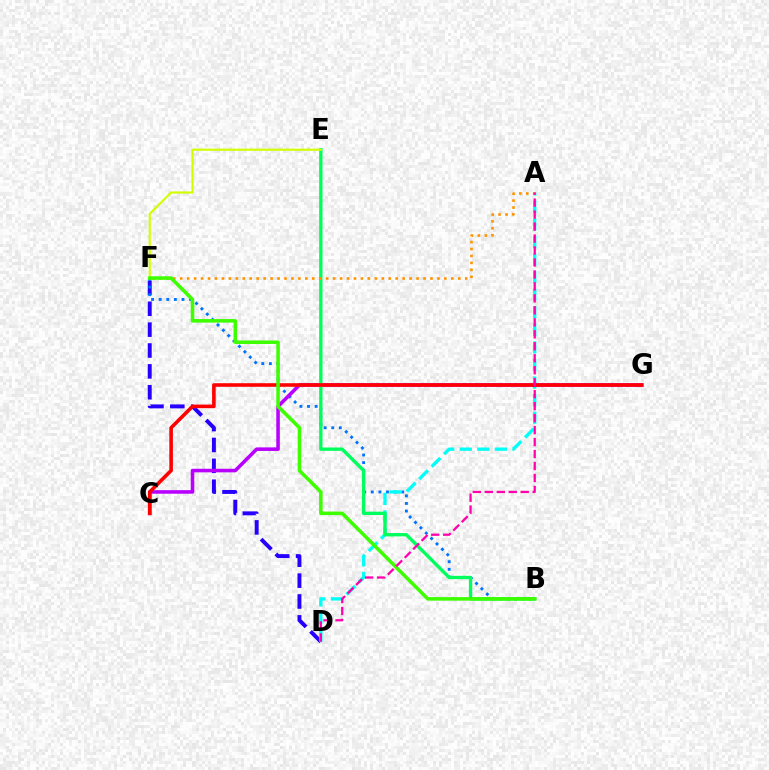{('D', 'F'): [{'color': '#2500ff', 'line_style': 'dashed', 'thickness': 2.84}], ('B', 'F'): [{'color': '#0074ff', 'line_style': 'dotted', 'thickness': 2.06}, {'color': '#3dff00', 'line_style': 'solid', 'thickness': 2.54}], ('A', 'D'): [{'color': '#00fff6', 'line_style': 'dashed', 'thickness': 2.39}, {'color': '#ff00ac', 'line_style': 'dashed', 'thickness': 1.63}], ('C', 'G'): [{'color': '#b900ff', 'line_style': 'solid', 'thickness': 2.57}, {'color': '#ff0000', 'line_style': 'solid', 'thickness': 2.58}], ('B', 'E'): [{'color': '#00ff5c', 'line_style': 'solid', 'thickness': 2.41}], ('E', 'F'): [{'color': '#d1ff00', 'line_style': 'solid', 'thickness': 1.55}], ('A', 'F'): [{'color': '#ff9400', 'line_style': 'dotted', 'thickness': 1.89}]}